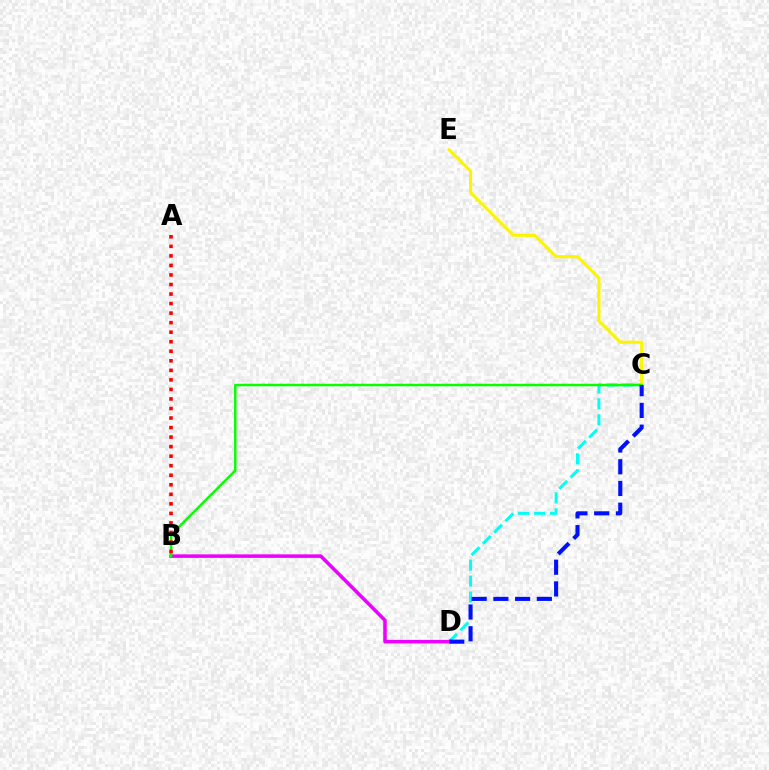{('C', 'D'): [{'color': '#00fff6', 'line_style': 'dashed', 'thickness': 2.17}, {'color': '#0010ff', 'line_style': 'dashed', 'thickness': 2.95}], ('C', 'E'): [{'color': '#fcf500', 'line_style': 'solid', 'thickness': 2.22}], ('B', 'D'): [{'color': '#ee00ff', 'line_style': 'solid', 'thickness': 2.54}], ('B', 'C'): [{'color': '#08ff00', 'line_style': 'solid', 'thickness': 1.78}], ('A', 'B'): [{'color': '#ff0000', 'line_style': 'dotted', 'thickness': 2.59}]}